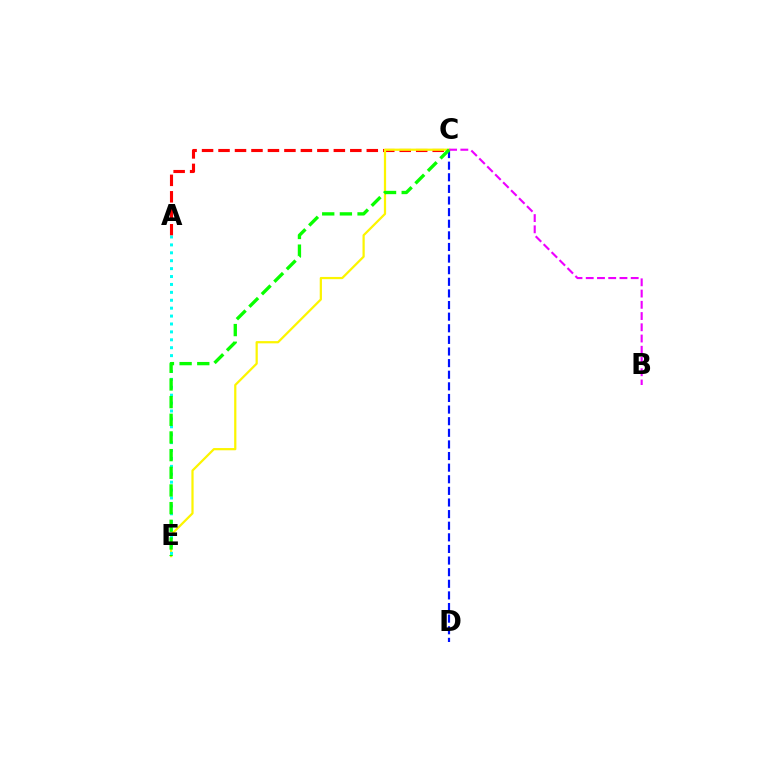{('C', 'D'): [{'color': '#0010ff', 'line_style': 'dashed', 'thickness': 1.58}], ('A', 'C'): [{'color': '#ff0000', 'line_style': 'dashed', 'thickness': 2.24}], ('C', 'E'): [{'color': '#fcf500', 'line_style': 'solid', 'thickness': 1.6}, {'color': '#08ff00', 'line_style': 'dashed', 'thickness': 2.4}], ('B', 'C'): [{'color': '#ee00ff', 'line_style': 'dashed', 'thickness': 1.53}], ('A', 'E'): [{'color': '#00fff6', 'line_style': 'dotted', 'thickness': 2.15}]}